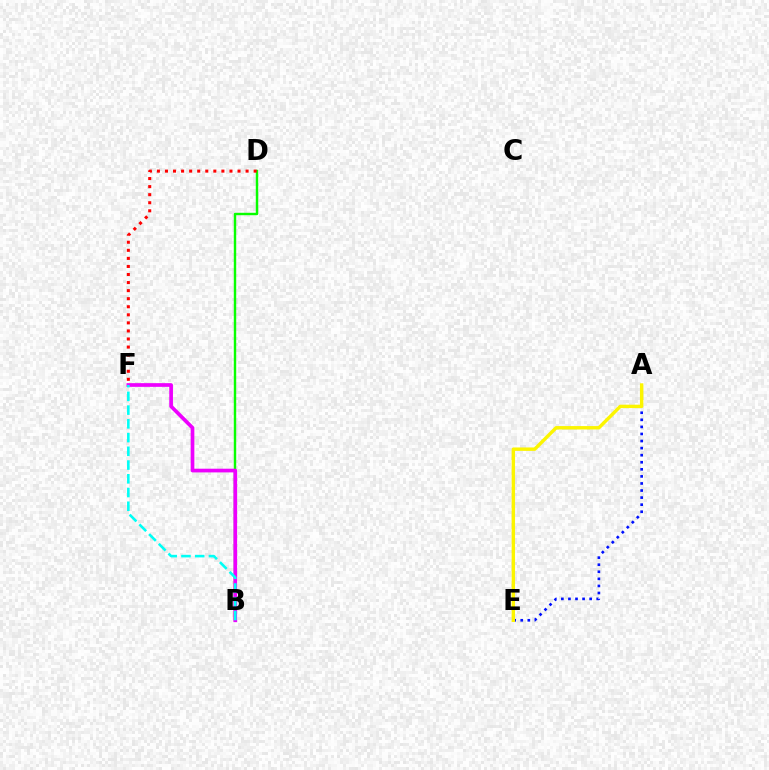{('A', 'E'): [{'color': '#0010ff', 'line_style': 'dotted', 'thickness': 1.92}, {'color': '#fcf500', 'line_style': 'solid', 'thickness': 2.46}], ('B', 'D'): [{'color': '#08ff00', 'line_style': 'solid', 'thickness': 1.74}], ('B', 'F'): [{'color': '#ee00ff', 'line_style': 'solid', 'thickness': 2.66}, {'color': '#00fff6', 'line_style': 'dashed', 'thickness': 1.87}], ('D', 'F'): [{'color': '#ff0000', 'line_style': 'dotted', 'thickness': 2.19}]}